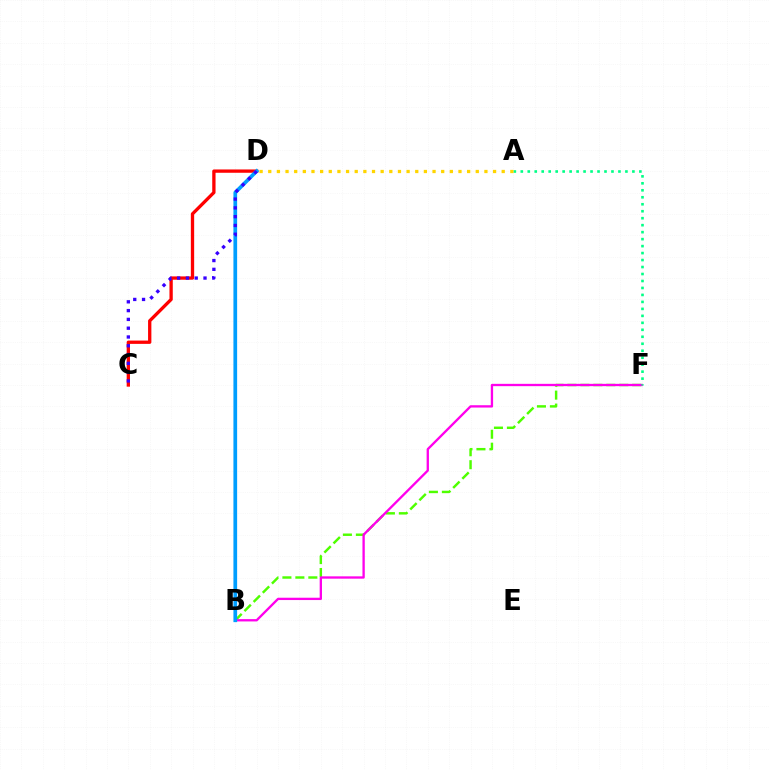{('C', 'D'): [{'color': '#ff0000', 'line_style': 'solid', 'thickness': 2.38}, {'color': '#3700ff', 'line_style': 'dotted', 'thickness': 2.39}], ('B', 'F'): [{'color': '#4fff00', 'line_style': 'dashed', 'thickness': 1.76}, {'color': '#ff00ed', 'line_style': 'solid', 'thickness': 1.67}], ('A', 'F'): [{'color': '#00ff86', 'line_style': 'dotted', 'thickness': 1.9}], ('B', 'D'): [{'color': '#009eff', 'line_style': 'solid', 'thickness': 2.67}], ('A', 'D'): [{'color': '#ffd500', 'line_style': 'dotted', 'thickness': 2.35}]}